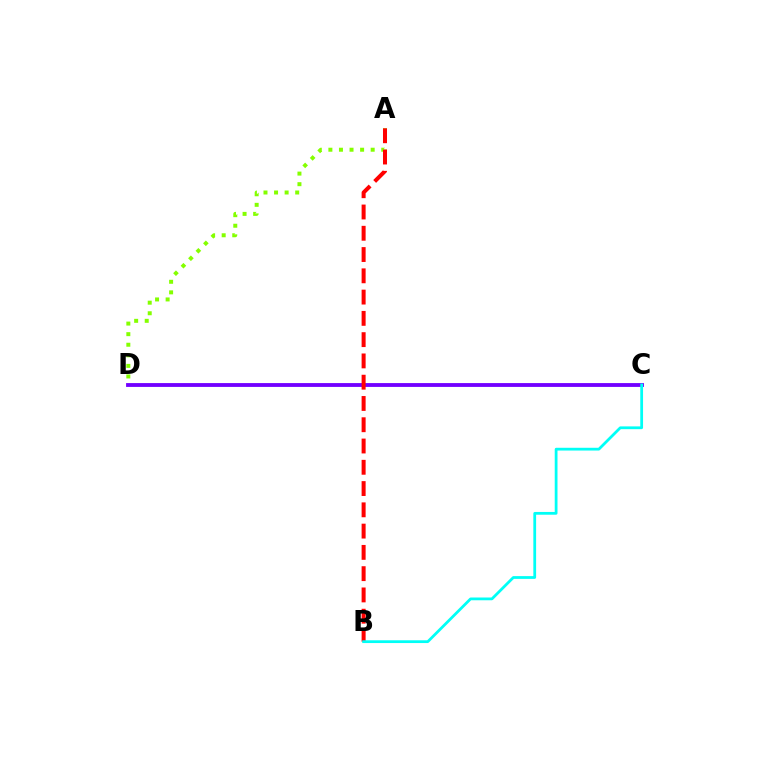{('C', 'D'): [{'color': '#7200ff', 'line_style': 'solid', 'thickness': 2.76}], ('A', 'D'): [{'color': '#84ff00', 'line_style': 'dotted', 'thickness': 2.87}], ('A', 'B'): [{'color': '#ff0000', 'line_style': 'dashed', 'thickness': 2.89}], ('B', 'C'): [{'color': '#00fff6', 'line_style': 'solid', 'thickness': 2.0}]}